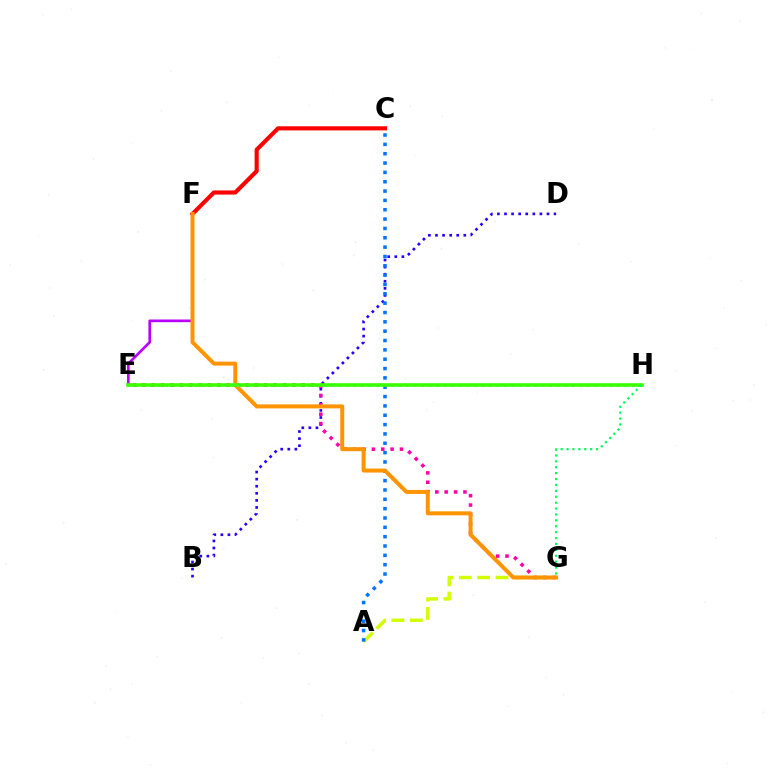{('E', 'F'): [{'color': '#b900ff', 'line_style': 'solid', 'thickness': 1.92}], ('A', 'G'): [{'color': '#d1ff00', 'line_style': 'dashed', 'thickness': 2.49}], ('B', 'D'): [{'color': '#2500ff', 'line_style': 'dotted', 'thickness': 1.92}], ('E', 'H'): [{'color': '#00fff6', 'line_style': 'dotted', 'thickness': 2.05}, {'color': '#3dff00', 'line_style': 'solid', 'thickness': 2.6}], ('E', 'G'): [{'color': '#ff00ac', 'line_style': 'dotted', 'thickness': 2.55}], ('C', 'F'): [{'color': '#ff0000', 'line_style': 'solid', 'thickness': 2.97}], ('A', 'C'): [{'color': '#0074ff', 'line_style': 'dotted', 'thickness': 2.54}], ('F', 'G'): [{'color': '#ff9400', 'line_style': 'solid', 'thickness': 2.87}], ('G', 'H'): [{'color': '#00ff5c', 'line_style': 'dotted', 'thickness': 1.6}]}